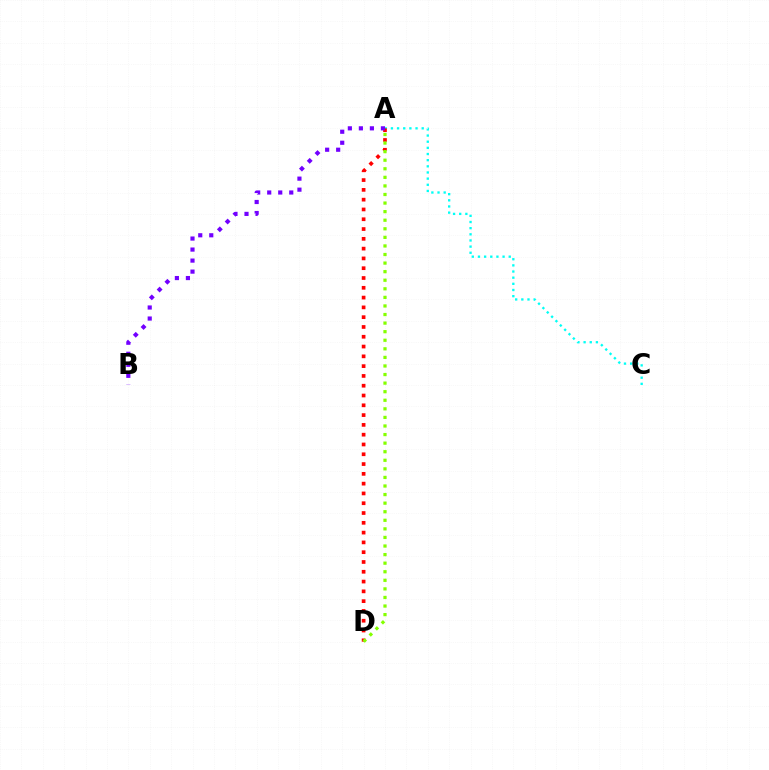{('A', 'C'): [{'color': '#00fff6', 'line_style': 'dotted', 'thickness': 1.67}], ('A', 'D'): [{'color': '#ff0000', 'line_style': 'dotted', 'thickness': 2.66}, {'color': '#84ff00', 'line_style': 'dotted', 'thickness': 2.33}], ('A', 'B'): [{'color': '#7200ff', 'line_style': 'dotted', 'thickness': 2.99}]}